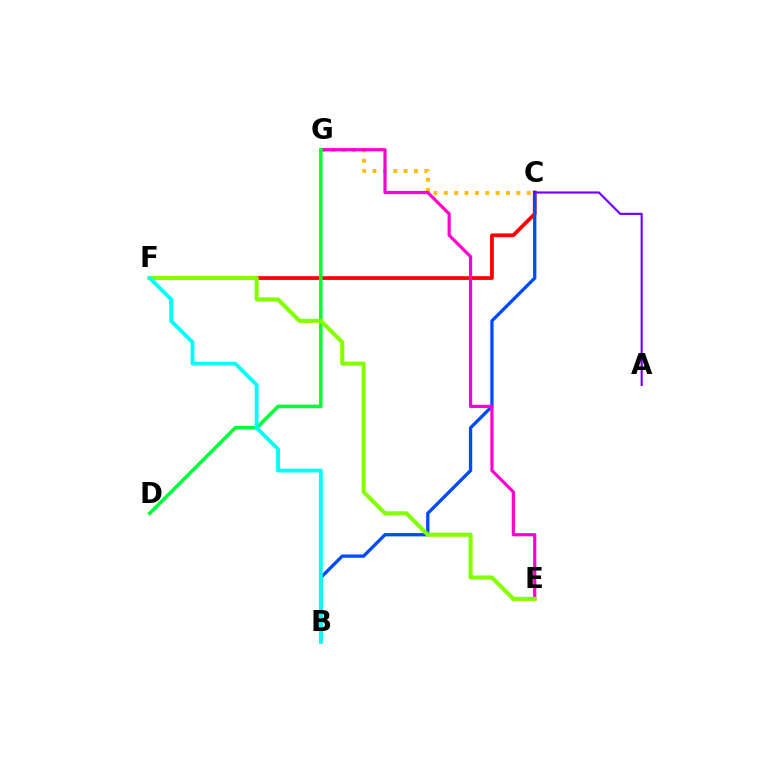{('C', 'G'): [{'color': '#ffbd00', 'line_style': 'dotted', 'thickness': 2.82}], ('C', 'F'): [{'color': '#ff0000', 'line_style': 'solid', 'thickness': 2.69}], ('B', 'C'): [{'color': '#004bff', 'line_style': 'solid', 'thickness': 2.38}], ('E', 'G'): [{'color': '#ff00cf', 'line_style': 'solid', 'thickness': 2.3}], ('A', 'C'): [{'color': '#7200ff', 'line_style': 'solid', 'thickness': 1.55}], ('D', 'G'): [{'color': '#00ff39', 'line_style': 'solid', 'thickness': 2.56}], ('E', 'F'): [{'color': '#84ff00', 'line_style': 'solid', 'thickness': 2.96}], ('B', 'F'): [{'color': '#00fff6', 'line_style': 'solid', 'thickness': 2.75}]}